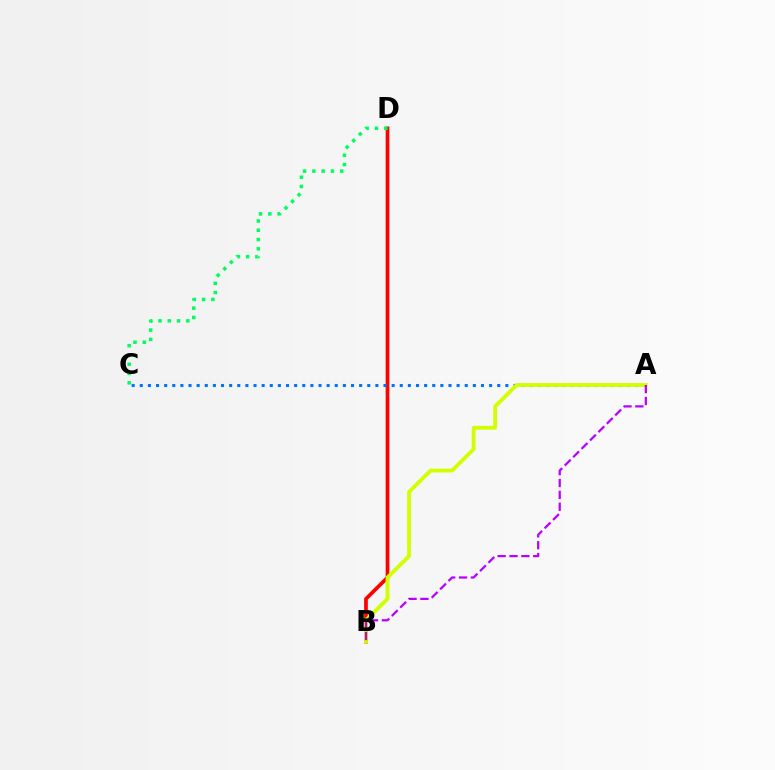{('B', 'D'): [{'color': '#ff0000', 'line_style': 'solid', 'thickness': 2.65}], ('C', 'D'): [{'color': '#00ff5c', 'line_style': 'dotted', 'thickness': 2.52}], ('A', 'C'): [{'color': '#0074ff', 'line_style': 'dotted', 'thickness': 2.21}], ('A', 'B'): [{'color': '#d1ff00', 'line_style': 'solid', 'thickness': 2.75}, {'color': '#b900ff', 'line_style': 'dashed', 'thickness': 1.61}]}